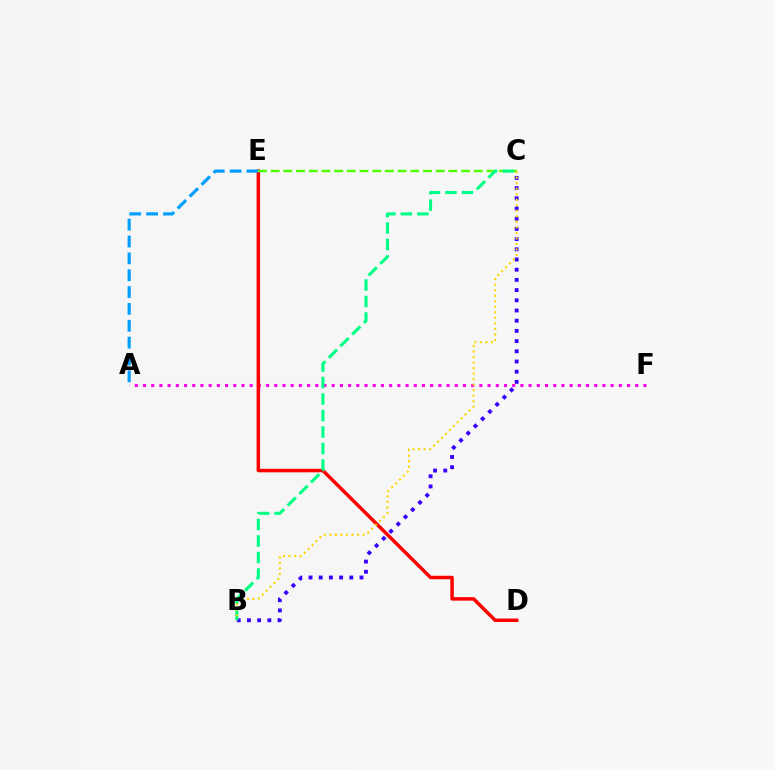{('B', 'C'): [{'color': '#3700ff', 'line_style': 'dotted', 'thickness': 2.77}, {'color': '#00ff86', 'line_style': 'dashed', 'thickness': 2.24}, {'color': '#ffd500', 'line_style': 'dotted', 'thickness': 1.5}], ('A', 'F'): [{'color': '#ff00ed', 'line_style': 'dotted', 'thickness': 2.23}], ('D', 'E'): [{'color': '#ff0000', 'line_style': 'solid', 'thickness': 2.51}], ('A', 'E'): [{'color': '#009eff', 'line_style': 'dashed', 'thickness': 2.29}], ('C', 'E'): [{'color': '#4fff00', 'line_style': 'dashed', 'thickness': 1.72}]}